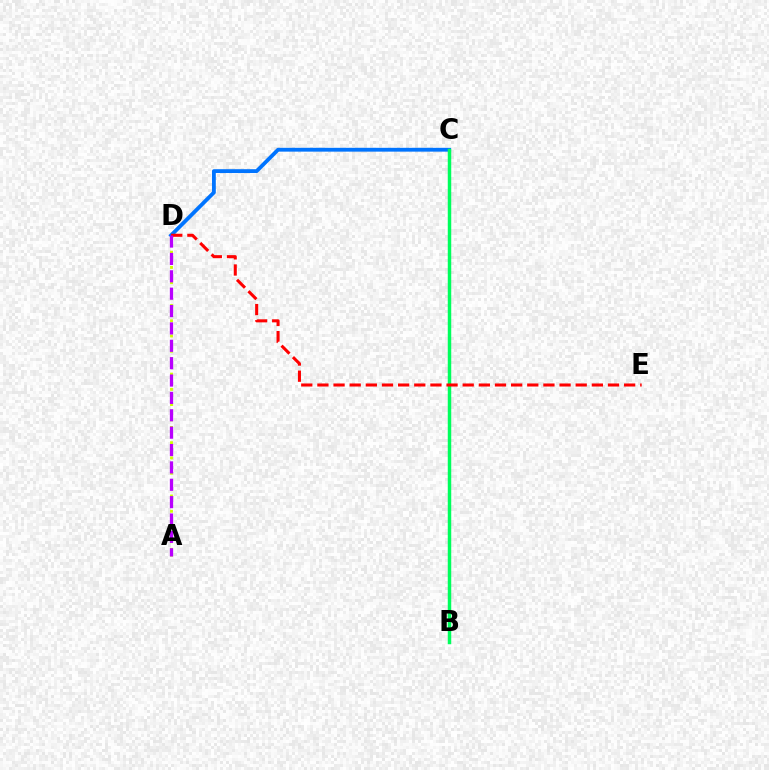{('A', 'D'): [{'color': '#d1ff00', 'line_style': 'dotted', 'thickness': 2.07}, {'color': '#b900ff', 'line_style': 'dashed', 'thickness': 2.36}], ('C', 'D'): [{'color': '#0074ff', 'line_style': 'solid', 'thickness': 2.76}], ('B', 'C'): [{'color': '#00ff5c', 'line_style': 'solid', 'thickness': 2.5}], ('D', 'E'): [{'color': '#ff0000', 'line_style': 'dashed', 'thickness': 2.19}]}